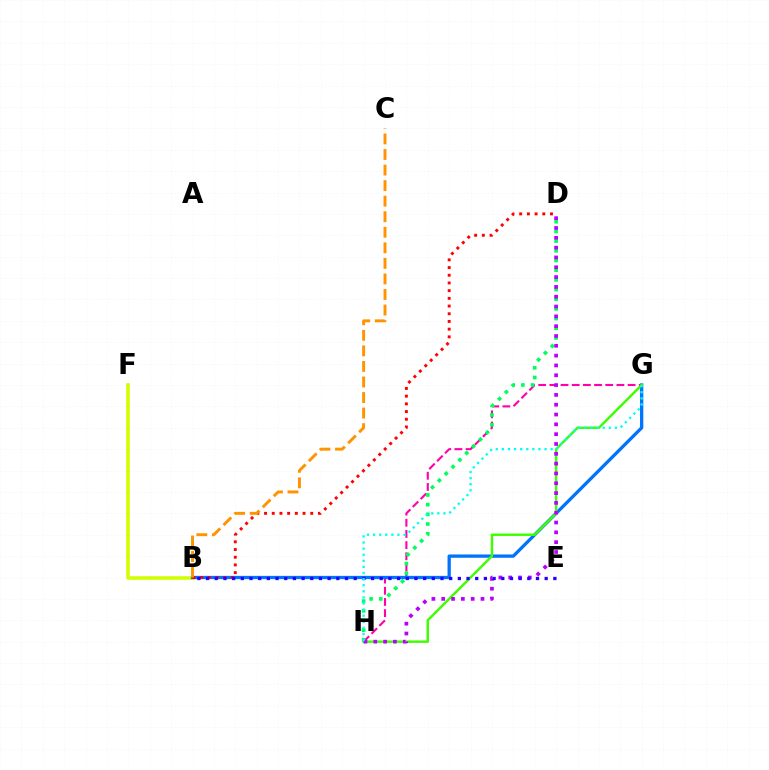{('G', 'H'): [{'color': '#ff00ac', 'line_style': 'dashed', 'thickness': 1.52}, {'color': '#3dff00', 'line_style': 'solid', 'thickness': 1.75}, {'color': '#00fff6', 'line_style': 'dotted', 'thickness': 1.66}], ('D', 'H'): [{'color': '#00ff5c', 'line_style': 'dotted', 'thickness': 2.63}, {'color': '#b900ff', 'line_style': 'dotted', 'thickness': 2.67}], ('B', 'F'): [{'color': '#d1ff00', 'line_style': 'solid', 'thickness': 2.57}], ('B', 'G'): [{'color': '#0074ff', 'line_style': 'solid', 'thickness': 2.37}], ('B', 'D'): [{'color': '#ff0000', 'line_style': 'dotted', 'thickness': 2.09}], ('B', 'C'): [{'color': '#ff9400', 'line_style': 'dashed', 'thickness': 2.11}], ('B', 'E'): [{'color': '#2500ff', 'line_style': 'dotted', 'thickness': 2.36}]}